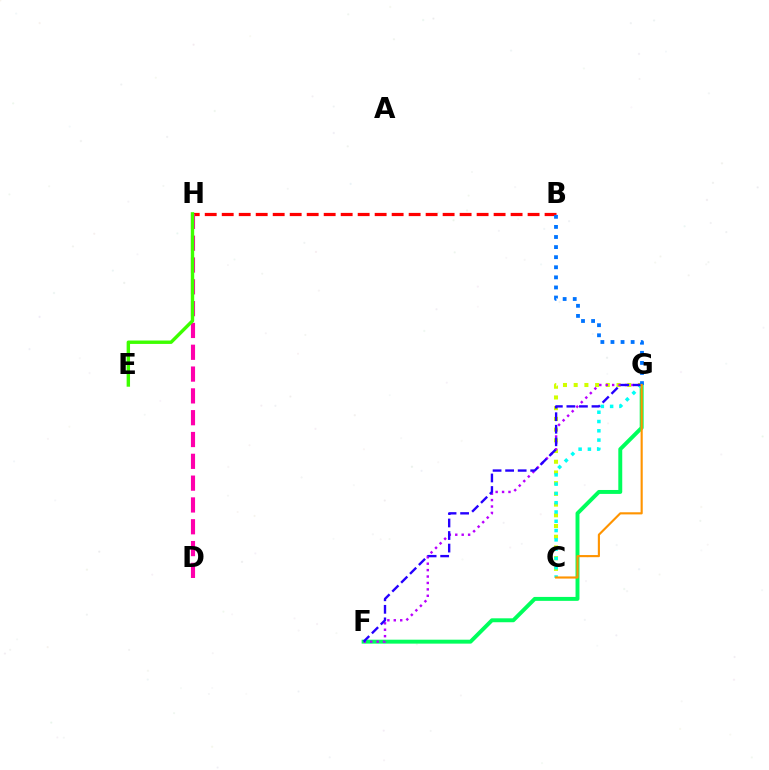{('C', 'G'): [{'color': '#d1ff00', 'line_style': 'dotted', 'thickness': 2.91}, {'color': '#00fff6', 'line_style': 'dotted', 'thickness': 2.52}, {'color': '#ff9400', 'line_style': 'solid', 'thickness': 1.54}], ('F', 'G'): [{'color': '#00ff5c', 'line_style': 'solid', 'thickness': 2.83}, {'color': '#b900ff', 'line_style': 'dotted', 'thickness': 1.74}, {'color': '#2500ff', 'line_style': 'dashed', 'thickness': 1.7}], ('B', 'H'): [{'color': '#ff0000', 'line_style': 'dashed', 'thickness': 2.31}], ('D', 'H'): [{'color': '#ff00ac', 'line_style': 'dashed', 'thickness': 2.96}], ('B', 'G'): [{'color': '#0074ff', 'line_style': 'dotted', 'thickness': 2.74}], ('E', 'H'): [{'color': '#3dff00', 'line_style': 'solid', 'thickness': 2.45}]}